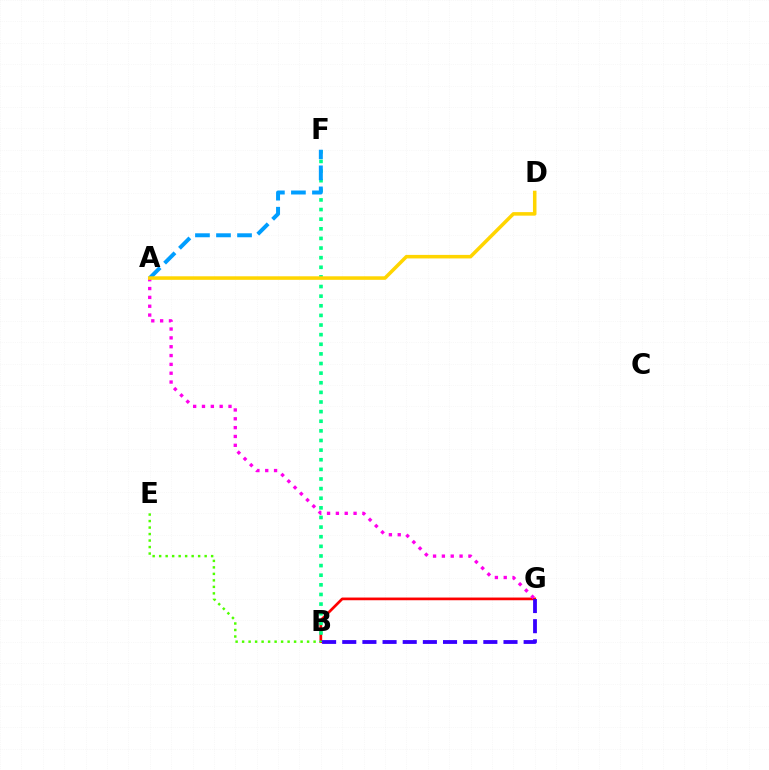{('B', 'G'): [{'color': '#ff0000', 'line_style': 'solid', 'thickness': 1.94}, {'color': '#3700ff', 'line_style': 'dashed', 'thickness': 2.74}], ('A', 'G'): [{'color': '#ff00ed', 'line_style': 'dotted', 'thickness': 2.4}], ('B', 'F'): [{'color': '#00ff86', 'line_style': 'dotted', 'thickness': 2.61}], ('B', 'E'): [{'color': '#4fff00', 'line_style': 'dotted', 'thickness': 1.77}], ('A', 'F'): [{'color': '#009eff', 'line_style': 'dashed', 'thickness': 2.86}], ('A', 'D'): [{'color': '#ffd500', 'line_style': 'solid', 'thickness': 2.54}]}